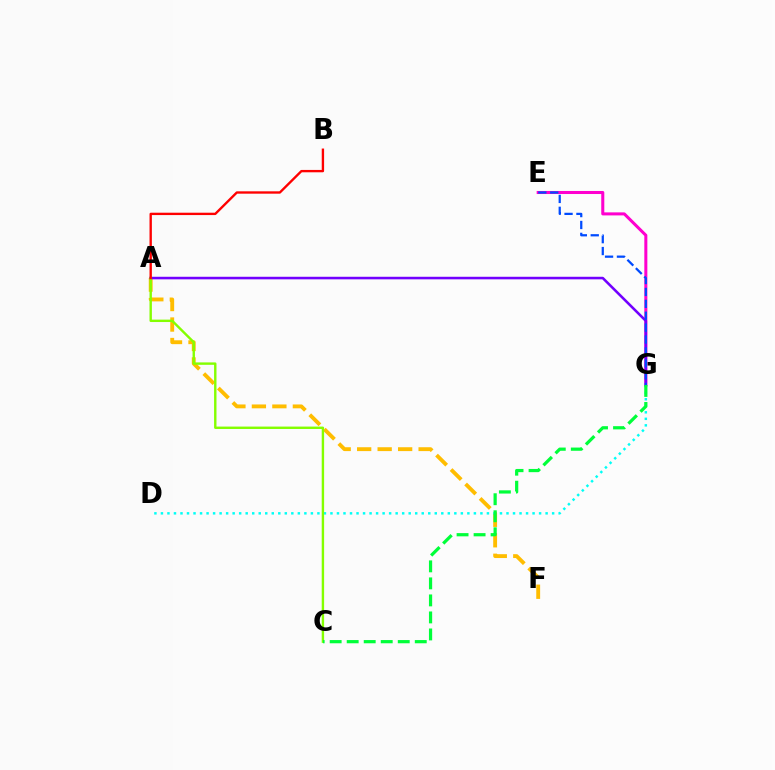{('E', 'G'): [{'color': '#ff00cf', 'line_style': 'solid', 'thickness': 2.19}, {'color': '#004bff', 'line_style': 'dashed', 'thickness': 1.62}], ('A', 'F'): [{'color': '#ffbd00', 'line_style': 'dashed', 'thickness': 2.78}], ('D', 'G'): [{'color': '#00fff6', 'line_style': 'dotted', 'thickness': 1.77}], ('A', 'G'): [{'color': '#7200ff', 'line_style': 'solid', 'thickness': 1.85}], ('A', 'C'): [{'color': '#84ff00', 'line_style': 'solid', 'thickness': 1.73}], ('A', 'B'): [{'color': '#ff0000', 'line_style': 'solid', 'thickness': 1.7}], ('C', 'G'): [{'color': '#00ff39', 'line_style': 'dashed', 'thickness': 2.31}]}